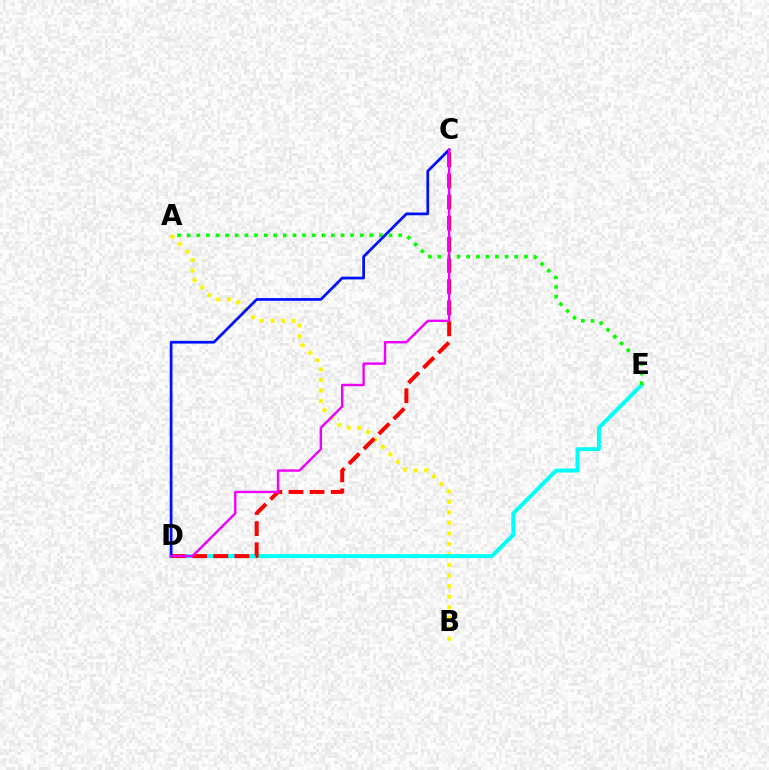{('A', 'B'): [{'color': '#fcf500', 'line_style': 'dotted', 'thickness': 2.86}], ('D', 'E'): [{'color': '#00fff6', 'line_style': 'solid', 'thickness': 2.85}], ('C', 'D'): [{'color': '#ff0000', 'line_style': 'dashed', 'thickness': 2.87}, {'color': '#0010ff', 'line_style': 'solid', 'thickness': 1.97}, {'color': '#ee00ff', 'line_style': 'solid', 'thickness': 1.72}], ('A', 'E'): [{'color': '#08ff00', 'line_style': 'dotted', 'thickness': 2.61}]}